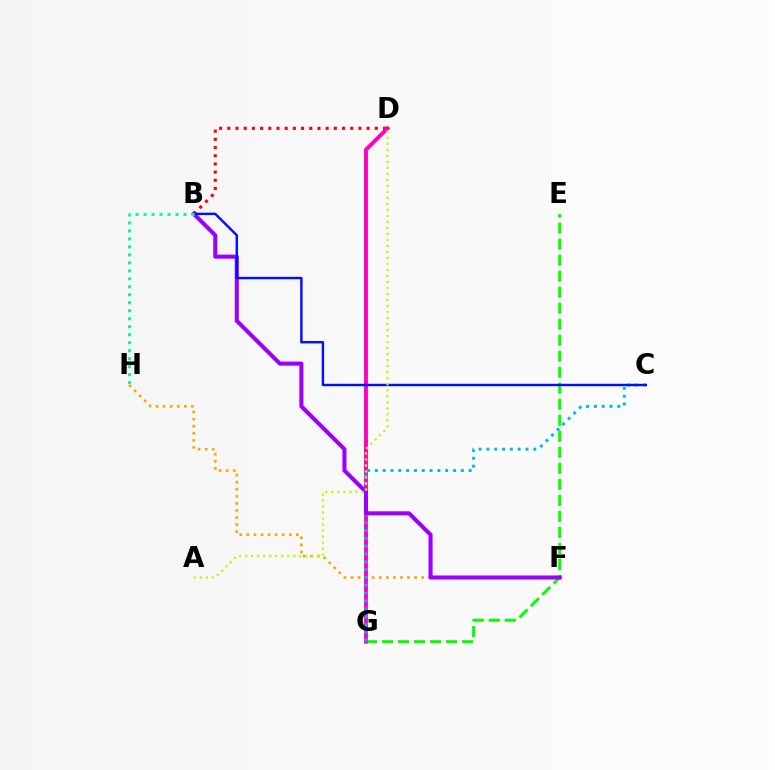{('E', 'G'): [{'color': '#08ff00', 'line_style': 'dashed', 'thickness': 2.18}], ('F', 'H'): [{'color': '#ffa500', 'line_style': 'dotted', 'thickness': 1.92}], ('B', 'D'): [{'color': '#ff0000', 'line_style': 'dotted', 'thickness': 2.23}], ('D', 'G'): [{'color': '#ff00bd', 'line_style': 'solid', 'thickness': 2.81}], ('C', 'G'): [{'color': '#00b5ff', 'line_style': 'dotted', 'thickness': 2.12}], ('B', 'F'): [{'color': '#9b00ff', 'line_style': 'solid', 'thickness': 2.93}], ('B', 'C'): [{'color': '#0010ff', 'line_style': 'solid', 'thickness': 1.75}], ('B', 'H'): [{'color': '#00ff9d', 'line_style': 'dotted', 'thickness': 2.17}], ('A', 'D'): [{'color': '#b3ff00', 'line_style': 'dotted', 'thickness': 1.63}]}